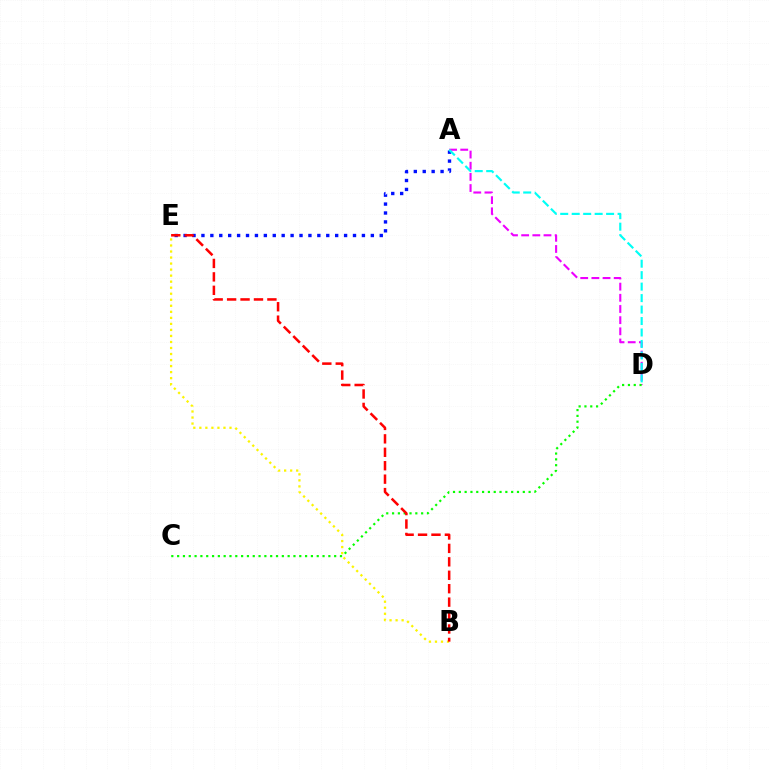{('A', 'E'): [{'color': '#0010ff', 'line_style': 'dotted', 'thickness': 2.42}], ('A', 'D'): [{'color': '#ee00ff', 'line_style': 'dashed', 'thickness': 1.52}, {'color': '#00fff6', 'line_style': 'dashed', 'thickness': 1.56}], ('C', 'D'): [{'color': '#08ff00', 'line_style': 'dotted', 'thickness': 1.58}], ('B', 'E'): [{'color': '#fcf500', 'line_style': 'dotted', 'thickness': 1.64}, {'color': '#ff0000', 'line_style': 'dashed', 'thickness': 1.82}]}